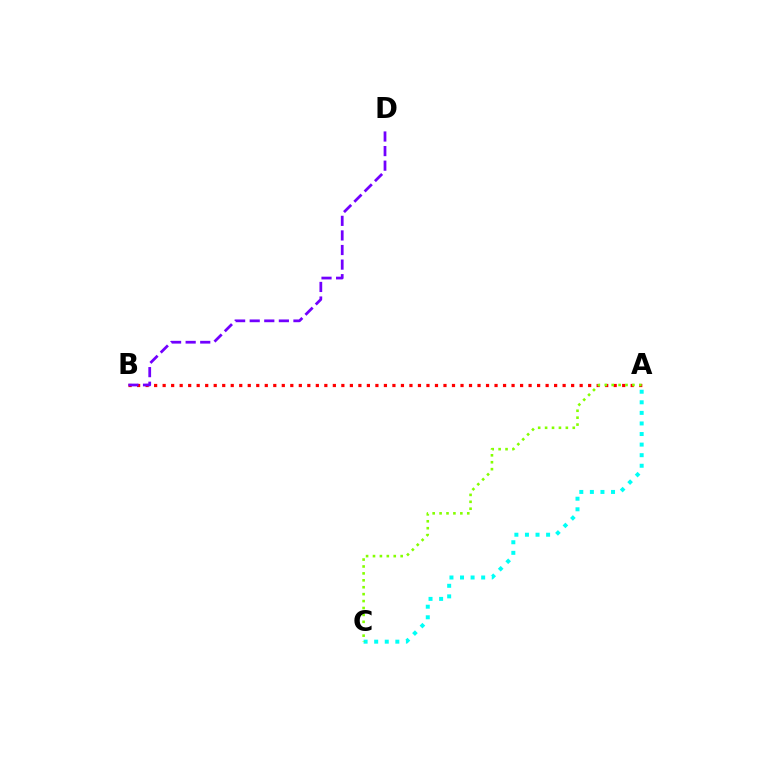{('A', 'C'): [{'color': '#00fff6', 'line_style': 'dotted', 'thickness': 2.87}, {'color': '#84ff00', 'line_style': 'dotted', 'thickness': 1.88}], ('A', 'B'): [{'color': '#ff0000', 'line_style': 'dotted', 'thickness': 2.31}], ('B', 'D'): [{'color': '#7200ff', 'line_style': 'dashed', 'thickness': 1.98}]}